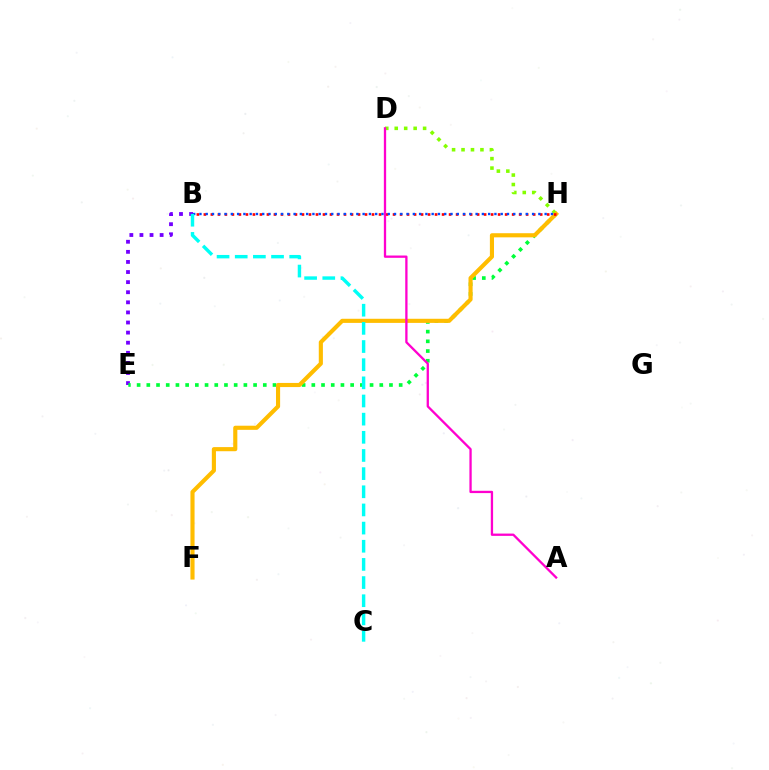{('B', 'E'): [{'color': '#7200ff', 'line_style': 'dotted', 'thickness': 2.74}], ('E', 'H'): [{'color': '#00ff39', 'line_style': 'dotted', 'thickness': 2.64}], ('D', 'H'): [{'color': '#84ff00', 'line_style': 'dotted', 'thickness': 2.57}], ('F', 'H'): [{'color': '#ffbd00', 'line_style': 'solid', 'thickness': 2.97}], ('B', 'H'): [{'color': '#ff0000', 'line_style': 'dotted', 'thickness': 1.9}, {'color': '#004bff', 'line_style': 'dotted', 'thickness': 1.71}], ('A', 'D'): [{'color': '#ff00cf', 'line_style': 'solid', 'thickness': 1.66}], ('B', 'C'): [{'color': '#00fff6', 'line_style': 'dashed', 'thickness': 2.47}]}